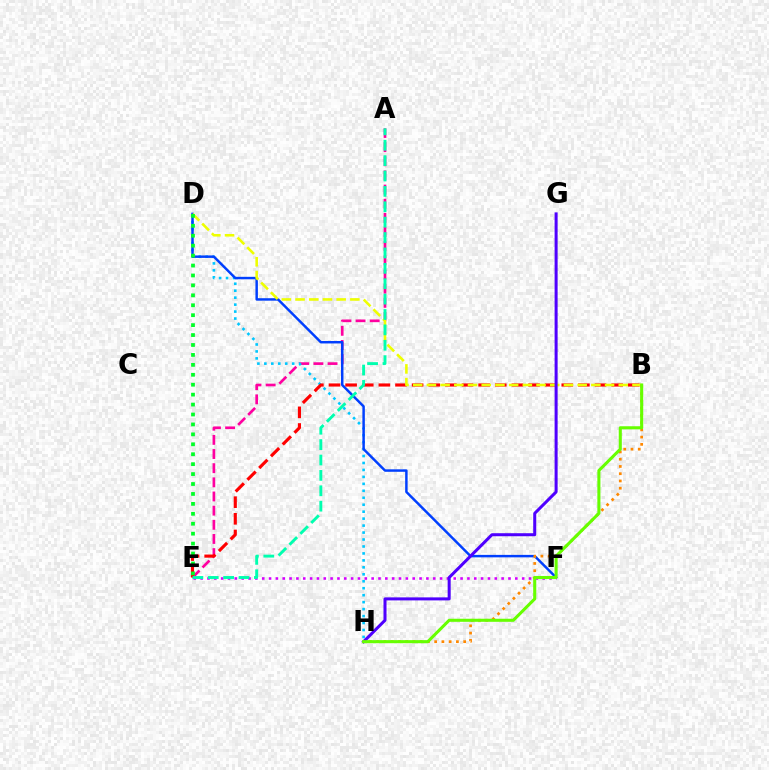{('A', 'E'): [{'color': '#ff00a0', 'line_style': 'dashed', 'thickness': 1.92}, {'color': '#00ffaf', 'line_style': 'dashed', 'thickness': 2.09}], ('D', 'H'): [{'color': '#00c7ff', 'line_style': 'dotted', 'thickness': 1.89}], ('E', 'F'): [{'color': '#d600ff', 'line_style': 'dotted', 'thickness': 1.86}], ('D', 'F'): [{'color': '#003fff', 'line_style': 'solid', 'thickness': 1.77}], ('B', 'E'): [{'color': '#ff0000', 'line_style': 'dashed', 'thickness': 2.26}], ('B', 'D'): [{'color': '#eeff00', 'line_style': 'dashed', 'thickness': 1.86}], ('B', 'H'): [{'color': '#ff8800', 'line_style': 'dotted', 'thickness': 1.97}, {'color': '#66ff00', 'line_style': 'solid', 'thickness': 2.21}], ('G', 'H'): [{'color': '#4f00ff', 'line_style': 'solid', 'thickness': 2.18}], ('D', 'E'): [{'color': '#00ff27', 'line_style': 'dotted', 'thickness': 2.7}]}